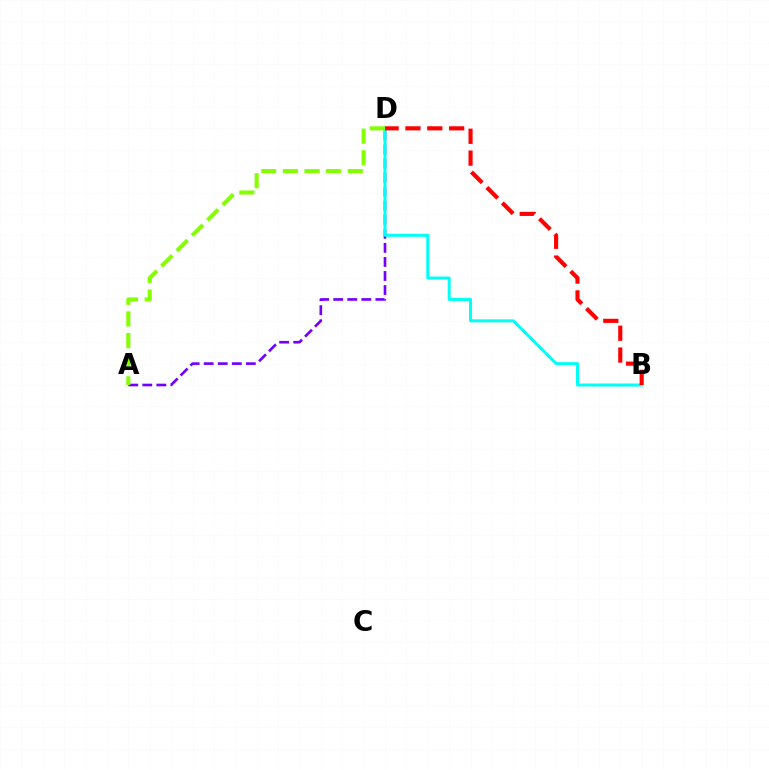{('A', 'D'): [{'color': '#7200ff', 'line_style': 'dashed', 'thickness': 1.91}, {'color': '#84ff00', 'line_style': 'dashed', 'thickness': 2.94}], ('B', 'D'): [{'color': '#00fff6', 'line_style': 'solid', 'thickness': 2.17}, {'color': '#ff0000', 'line_style': 'dashed', 'thickness': 2.97}]}